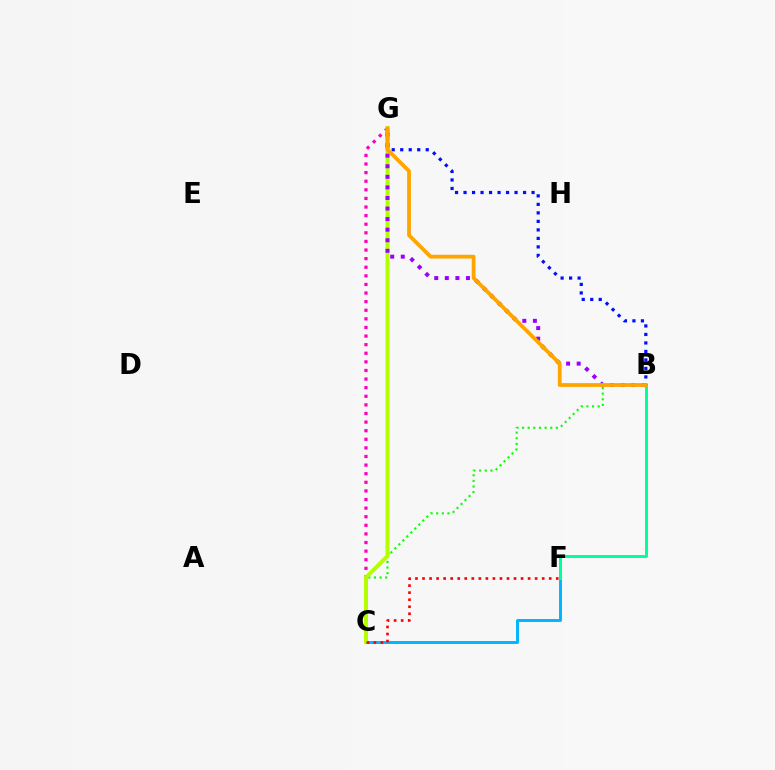{('C', 'F'): [{'color': '#00b5ff', 'line_style': 'solid', 'thickness': 2.11}, {'color': '#ff0000', 'line_style': 'dotted', 'thickness': 1.91}], ('C', 'G'): [{'color': '#ff00bd', 'line_style': 'dotted', 'thickness': 2.34}, {'color': '#b3ff00', 'line_style': 'solid', 'thickness': 2.86}], ('B', 'C'): [{'color': '#08ff00', 'line_style': 'dotted', 'thickness': 1.53}], ('B', 'G'): [{'color': '#9b00ff', 'line_style': 'dotted', 'thickness': 2.87}, {'color': '#0010ff', 'line_style': 'dotted', 'thickness': 2.31}, {'color': '#ffa500', 'line_style': 'solid', 'thickness': 2.72}], ('B', 'F'): [{'color': '#00ff9d', 'line_style': 'solid', 'thickness': 2.13}]}